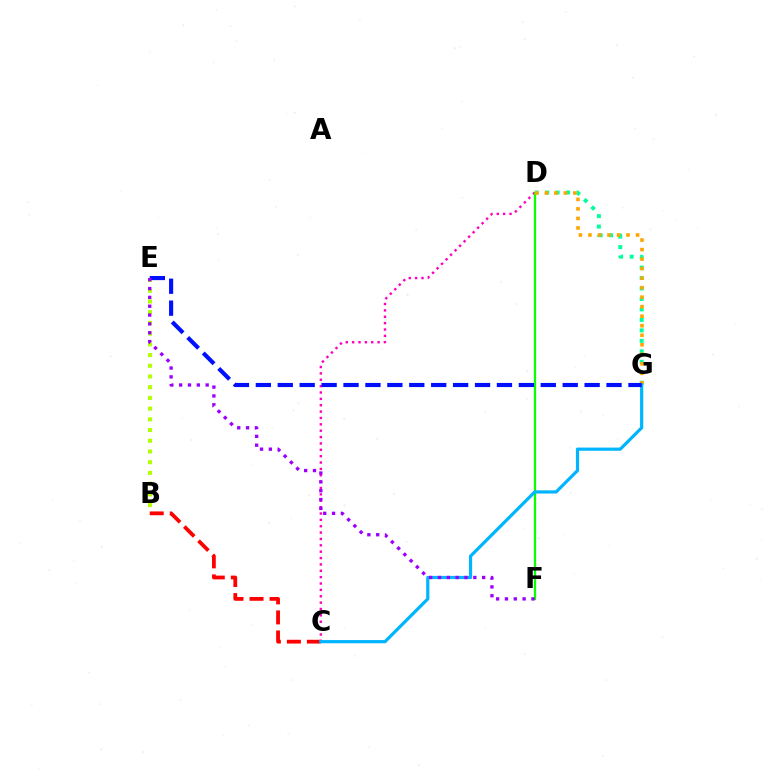{('B', 'C'): [{'color': '#ff0000', 'line_style': 'dashed', 'thickness': 2.72}], ('C', 'D'): [{'color': '#ff00bd', 'line_style': 'dotted', 'thickness': 1.73}], ('D', 'G'): [{'color': '#00ff9d', 'line_style': 'dotted', 'thickness': 2.84}, {'color': '#ffa500', 'line_style': 'dotted', 'thickness': 2.59}], ('D', 'F'): [{'color': '#08ff00', 'line_style': 'solid', 'thickness': 1.62}], ('B', 'E'): [{'color': '#b3ff00', 'line_style': 'dotted', 'thickness': 2.91}], ('C', 'G'): [{'color': '#00b5ff', 'line_style': 'solid', 'thickness': 2.3}], ('E', 'G'): [{'color': '#0010ff', 'line_style': 'dashed', 'thickness': 2.98}], ('E', 'F'): [{'color': '#9b00ff', 'line_style': 'dotted', 'thickness': 2.4}]}